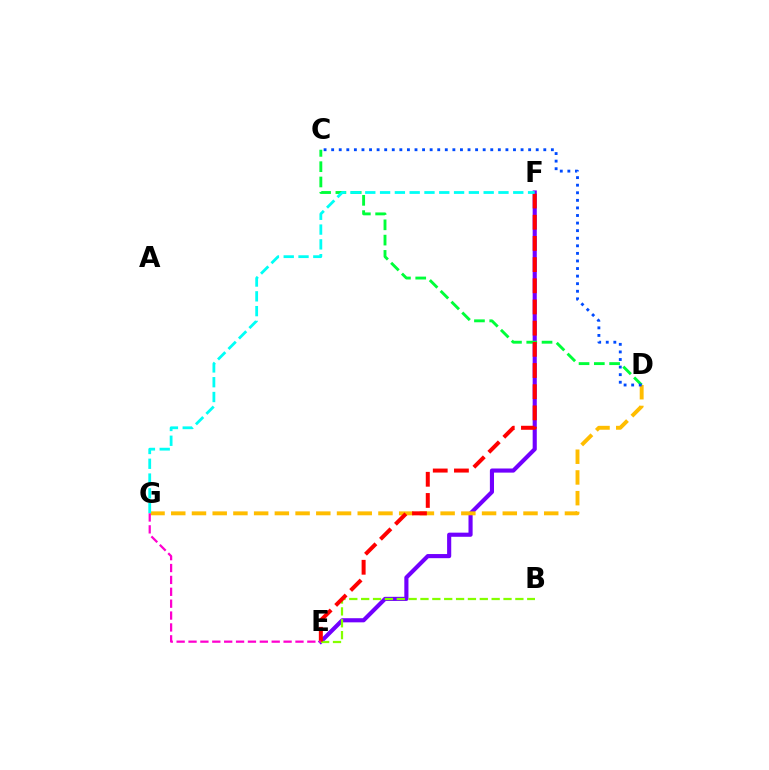{('E', 'F'): [{'color': '#7200ff', 'line_style': 'solid', 'thickness': 2.97}, {'color': '#ff0000', 'line_style': 'dashed', 'thickness': 2.88}], ('C', 'D'): [{'color': '#00ff39', 'line_style': 'dashed', 'thickness': 2.08}, {'color': '#004bff', 'line_style': 'dotted', 'thickness': 2.06}], ('B', 'E'): [{'color': '#84ff00', 'line_style': 'dashed', 'thickness': 1.61}], ('D', 'G'): [{'color': '#ffbd00', 'line_style': 'dashed', 'thickness': 2.81}], ('F', 'G'): [{'color': '#00fff6', 'line_style': 'dashed', 'thickness': 2.01}], ('E', 'G'): [{'color': '#ff00cf', 'line_style': 'dashed', 'thickness': 1.61}]}